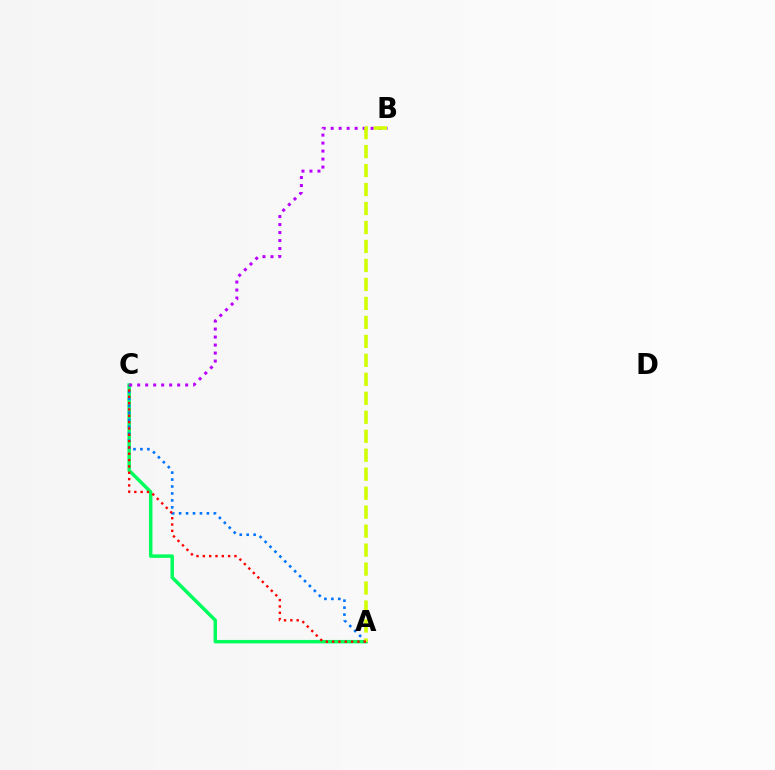{('A', 'C'): [{'color': '#00ff5c', 'line_style': 'solid', 'thickness': 2.5}, {'color': '#0074ff', 'line_style': 'dotted', 'thickness': 1.89}, {'color': '#ff0000', 'line_style': 'dotted', 'thickness': 1.72}], ('B', 'C'): [{'color': '#b900ff', 'line_style': 'dotted', 'thickness': 2.17}], ('A', 'B'): [{'color': '#d1ff00', 'line_style': 'dashed', 'thickness': 2.58}]}